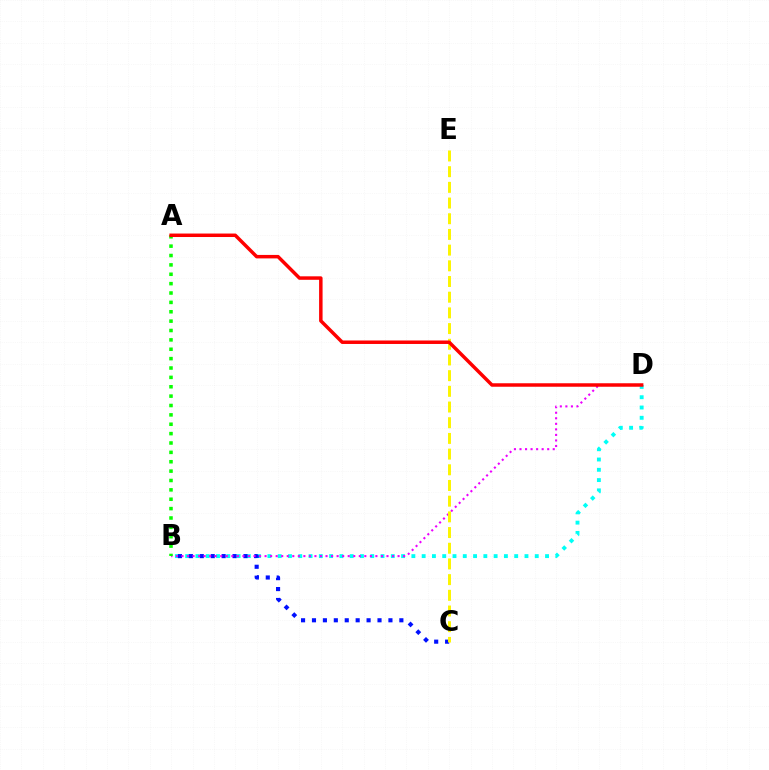{('B', 'D'): [{'color': '#00fff6', 'line_style': 'dotted', 'thickness': 2.79}, {'color': '#ee00ff', 'line_style': 'dotted', 'thickness': 1.51}], ('B', 'C'): [{'color': '#0010ff', 'line_style': 'dotted', 'thickness': 2.97}], ('C', 'E'): [{'color': '#fcf500', 'line_style': 'dashed', 'thickness': 2.13}], ('A', 'B'): [{'color': '#08ff00', 'line_style': 'dotted', 'thickness': 2.55}], ('A', 'D'): [{'color': '#ff0000', 'line_style': 'solid', 'thickness': 2.51}]}